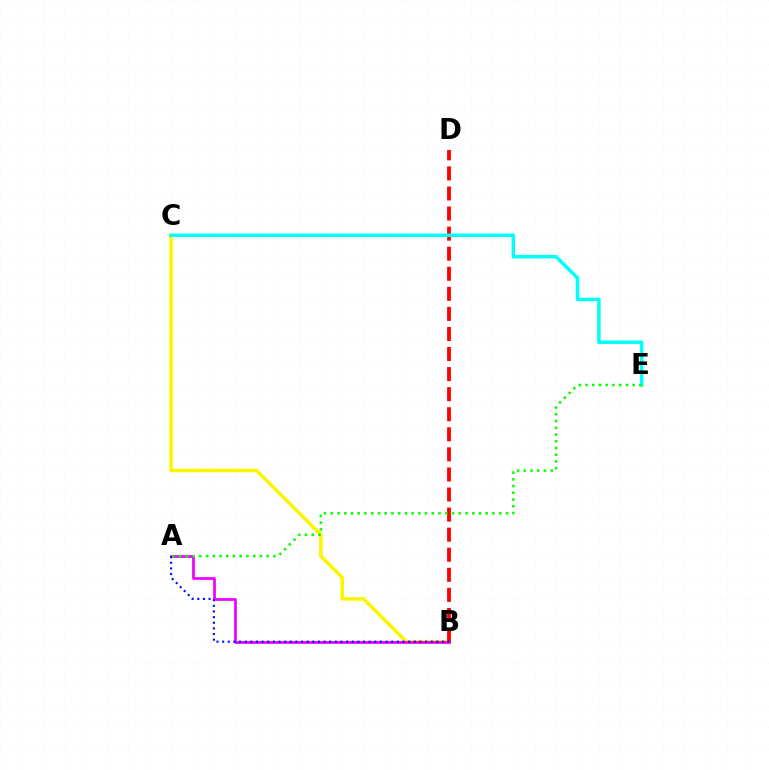{('B', 'C'): [{'color': '#fcf500', 'line_style': 'solid', 'thickness': 2.56}], ('B', 'D'): [{'color': '#ff0000', 'line_style': 'dashed', 'thickness': 2.73}], ('A', 'B'): [{'color': '#ee00ff', 'line_style': 'solid', 'thickness': 1.96}, {'color': '#0010ff', 'line_style': 'dotted', 'thickness': 1.53}], ('C', 'E'): [{'color': '#00fff6', 'line_style': 'solid', 'thickness': 2.52}], ('A', 'E'): [{'color': '#08ff00', 'line_style': 'dotted', 'thickness': 1.83}]}